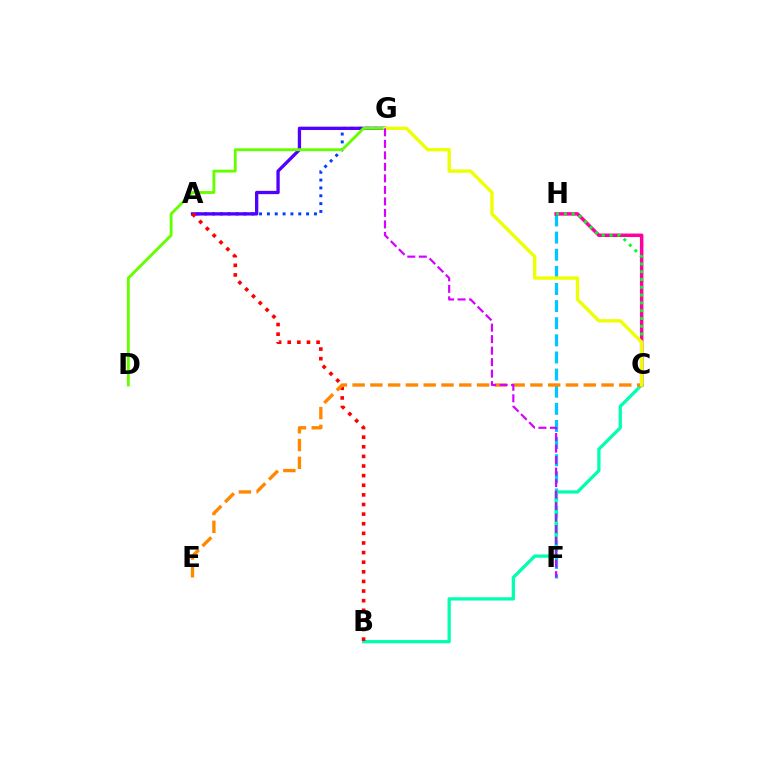{('F', 'H'): [{'color': '#00c7ff', 'line_style': 'dashed', 'thickness': 2.33}], ('A', 'G'): [{'color': '#003fff', 'line_style': 'dotted', 'thickness': 2.13}, {'color': '#4f00ff', 'line_style': 'solid', 'thickness': 2.38}], ('B', 'C'): [{'color': '#00ffaf', 'line_style': 'solid', 'thickness': 2.35}], ('C', 'H'): [{'color': '#ff00a0', 'line_style': 'solid', 'thickness': 2.52}, {'color': '#00ff27', 'line_style': 'dotted', 'thickness': 2.12}], ('A', 'B'): [{'color': '#ff0000', 'line_style': 'dotted', 'thickness': 2.61}], ('D', 'G'): [{'color': '#66ff00', 'line_style': 'solid', 'thickness': 2.07}], ('C', 'E'): [{'color': '#ff8800', 'line_style': 'dashed', 'thickness': 2.42}], ('C', 'G'): [{'color': '#eeff00', 'line_style': 'solid', 'thickness': 2.42}], ('F', 'G'): [{'color': '#d600ff', 'line_style': 'dashed', 'thickness': 1.56}]}